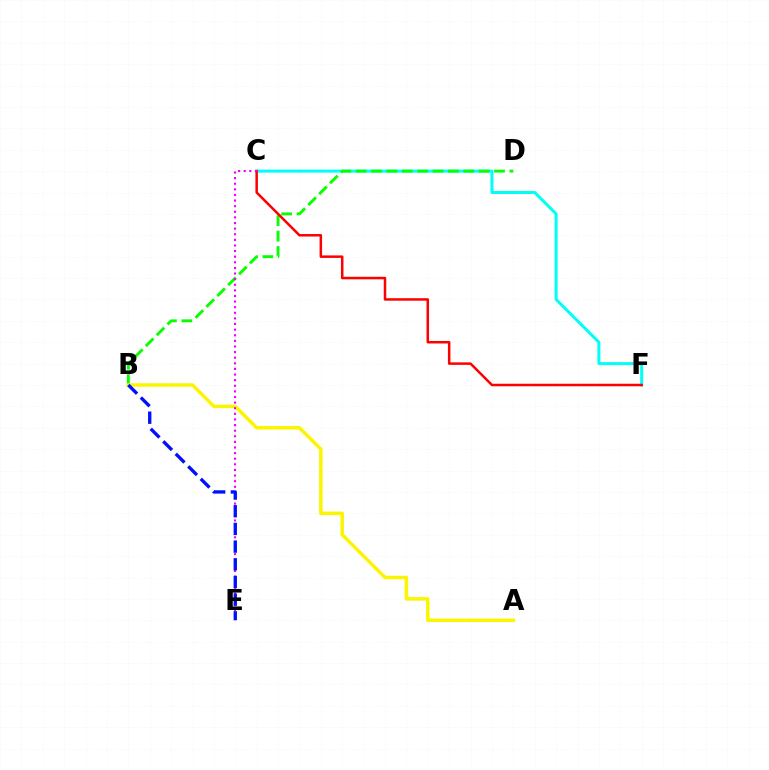{('C', 'F'): [{'color': '#00fff6', 'line_style': 'solid', 'thickness': 2.17}, {'color': '#ff0000', 'line_style': 'solid', 'thickness': 1.8}], ('B', 'D'): [{'color': '#08ff00', 'line_style': 'dashed', 'thickness': 2.09}], ('A', 'B'): [{'color': '#fcf500', 'line_style': 'solid', 'thickness': 2.51}], ('C', 'E'): [{'color': '#ee00ff', 'line_style': 'dotted', 'thickness': 1.52}], ('B', 'E'): [{'color': '#0010ff', 'line_style': 'dashed', 'thickness': 2.4}]}